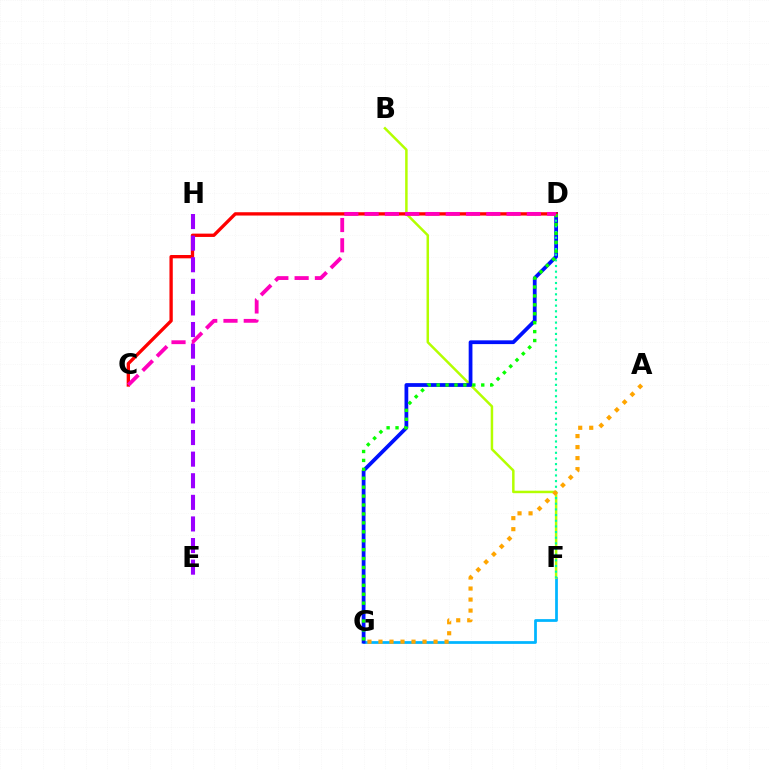{('F', 'G'): [{'color': '#00b5ff', 'line_style': 'solid', 'thickness': 1.98}], ('B', 'F'): [{'color': '#b3ff00', 'line_style': 'solid', 'thickness': 1.79}], ('D', 'G'): [{'color': '#0010ff', 'line_style': 'solid', 'thickness': 2.71}, {'color': '#08ff00', 'line_style': 'dotted', 'thickness': 2.42}], ('C', 'D'): [{'color': '#ff0000', 'line_style': 'solid', 'thickness': 2.39}, {'color': '#ff00bd', 'line_style': 'dashed', 'thickness': 2.75}], ('D', 'F'): [{'color': '#00ff9d', 'line_style': 'dotted', 'thickness': 1.54}], ('E', 'H'): [{'color': '#9b00ff', 'line_style': 'dashed', 'thickness': 2.93}], ('A', 'G'): [{'color': '#ffa500', 'line_style': 'dotted', 'thickness': 2.99}]}